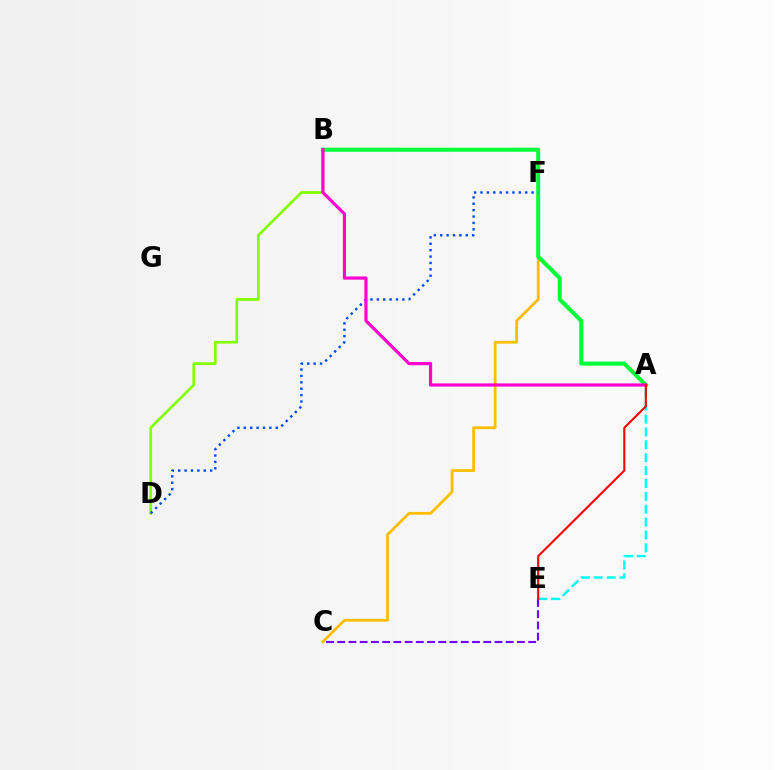{('A', 'E'): [{'color': '#00fff6', 'line_style': 'dashed', 'thickness': 1.75}, {'color': '#ff0000', 'line_style': 'solid', 'thickness': 1.51}], ('C', 'F'): [{'color': '#ffbd00', 'line_style': 'solid', 'thickness': 1.99}], ('A', 'B'): [{'color': '#00ff39', 'line_style': 'solid', 'thickness': 2.9}, {'color': '#ff00cf', 'line_style': 'solid', 'thickness': 2.28}], ('B', 'D'): [{'color': '#84ff00', 'line_style': 'solid', 'thickness': 1.98}], ('D', 'F'): [{'color': '#004bff', 'line_style': 'dotted', 'thickness': 1.74}], ('C', 'E'): [{'color': '#7200ff', 'line_style': 'dashed', 'thickness': 1.53}]}